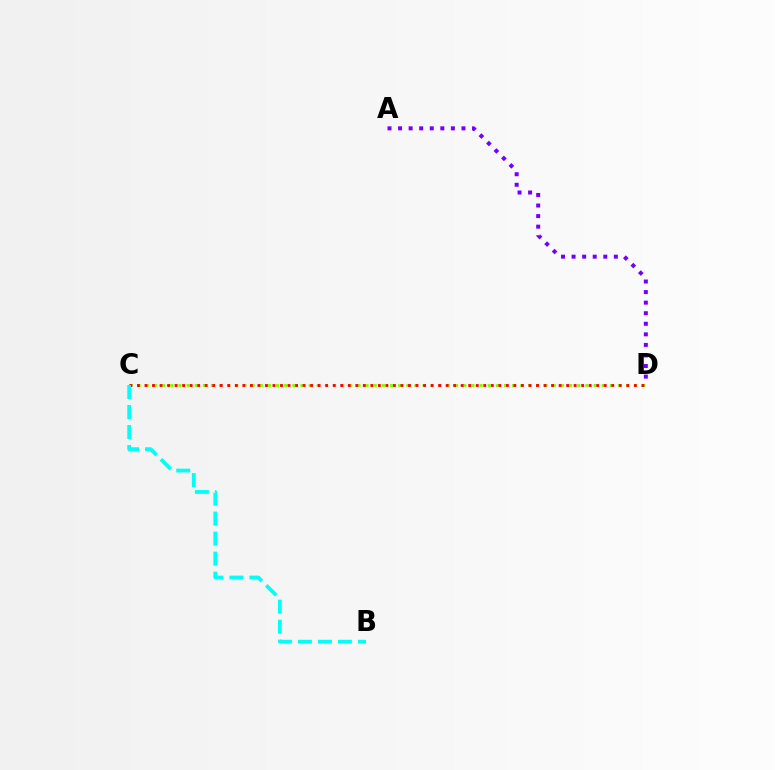{('C', 'D'): [{'color': '#84ff00', 'line_style': 'dotted', 'thickness': 2.21}, {'color': '#ff0000', 'line_style': 'dotted', 'thickness': 2.05}], ('B', 'C'): [{'color': '#00fff6', 'line_style': 'dashed', 'thickness': 2.72}], ('A', 'D'): [{'color': '#7200ff', 'line_style': 'dotted', 'thickness': 2.87}]}